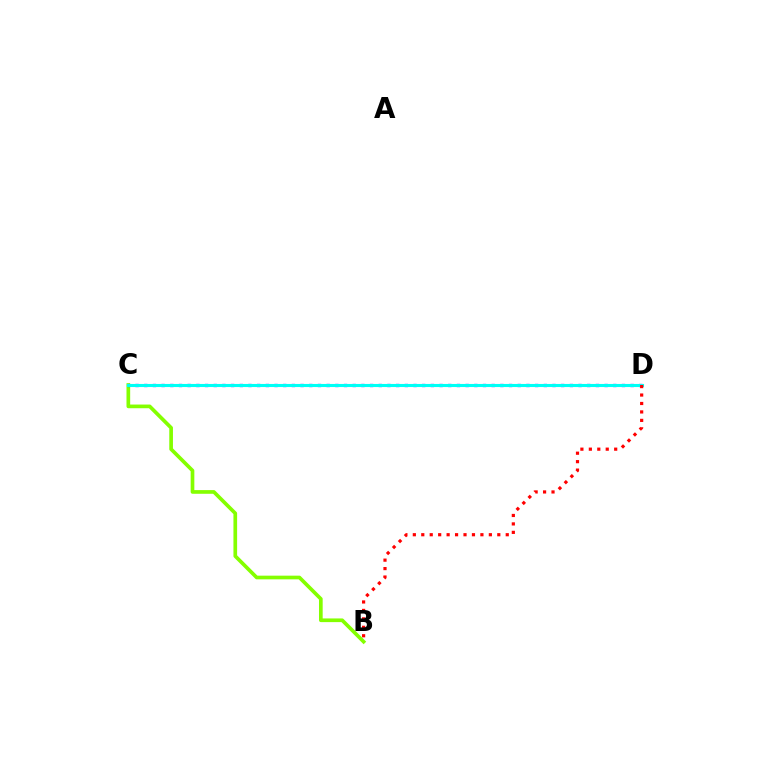{('B', 'C'): [{'color': '#84ff00', 'line_style': 'solid', 'thickness': 2.65}], ('C', 'D'): [{'color': '#7200ff', 'line_style': 'dotted', 'thickness': 2.36}, {'color': '#00fff6', 'line_style': 'solid', 'thickness': 2.23}], ('B', 'D'): [{'color': '#ff0000', 'line_style': 'dotted', 'thickness': 2.29}]}